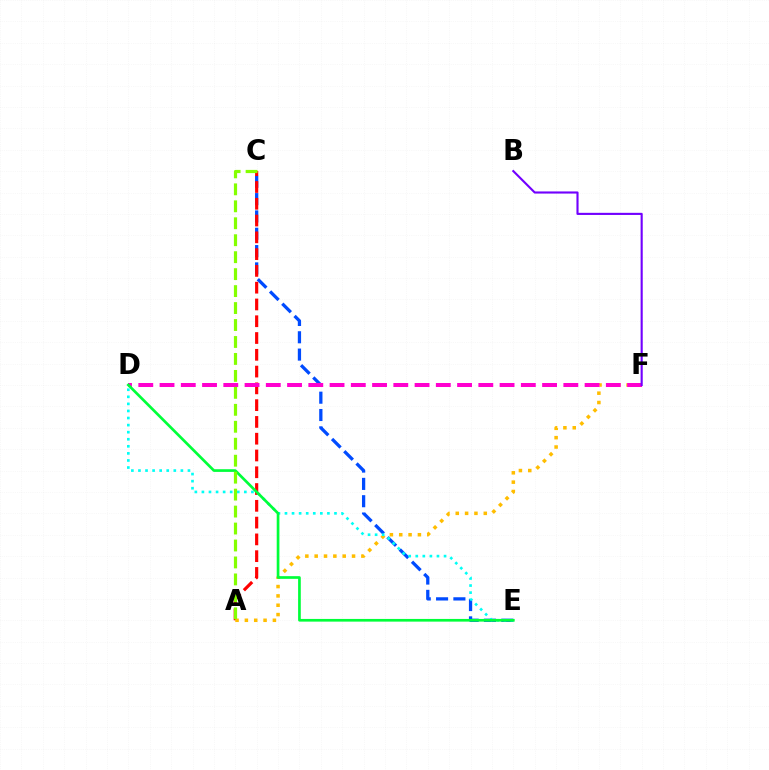{('C', 'E'): [{'color': '#004bff', 'line_style': 'dashed', 'thickness': 2.35}], ('A', 'C'): [{'color': '#ff0000', 'line_style': 'dashed', 'thickness': 2.28}, {'color': '#84ff00', 'line_style': 'dashed', 'thickness': 2.3}], ('A', 'F'): [{'color': '#ffbd00', 'line_style': 'dotted', 'thickness': 2.54}], ('D', 'E'): [{'color': '#00fff6', 'line_style': 'dotted', 'thickness': 1.92}, {'color': '#00ff39', 'line_style': 'solid', 'thickness': 1.94}], ('D', 'F'): [{'color': '#ff00cf', 'line_style': 'dashed', 'thickness': 2.89}], ('B', 'F'): [{'color': '#7200ff', 'line_style': 'solid', 'thickness': 1.53}]}